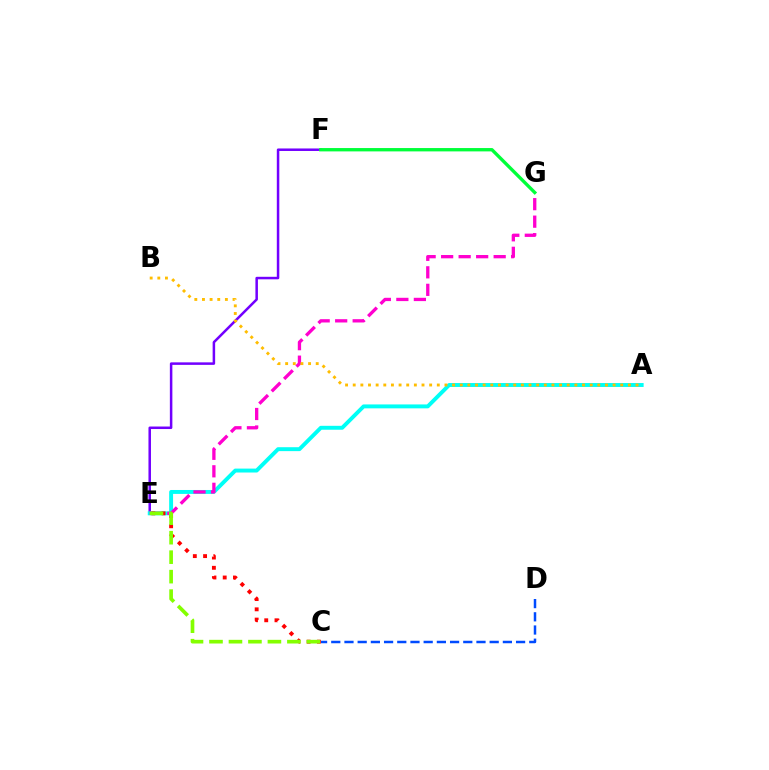{('E', 'F'): [{'color': '#7200ff', 'line_style': 'solid', 'thickness': 1.81}], ('A', 'E'): [{'color': '#00fff6', 'line_style': 'solid', 'thickness': 2.82}], ('E', 'G'): [{'color': '#ff00cf', 'line_style': 'dashed', 'thickness': 2.38}], ('C', 'E'): [{'color': '#ff0000', 'line_style': 'dotted', 'thickness': 2.79}, {'color': '#84ff00', 'line_style': 'dashed', 'thickness': 2.65}], ('A', 'B'): [{'color': '#ffbd00', 'line_style': 'dotted', 'thickness': 2.08}], ('F', 'G'): [{'color': '#00ff39', 'line_style': 'solid', 'thickness': 2.4}], ('C', 'D'): [{'color': '#004bff', 'line_style': 'dashed', 'thickness': 1.79}]}